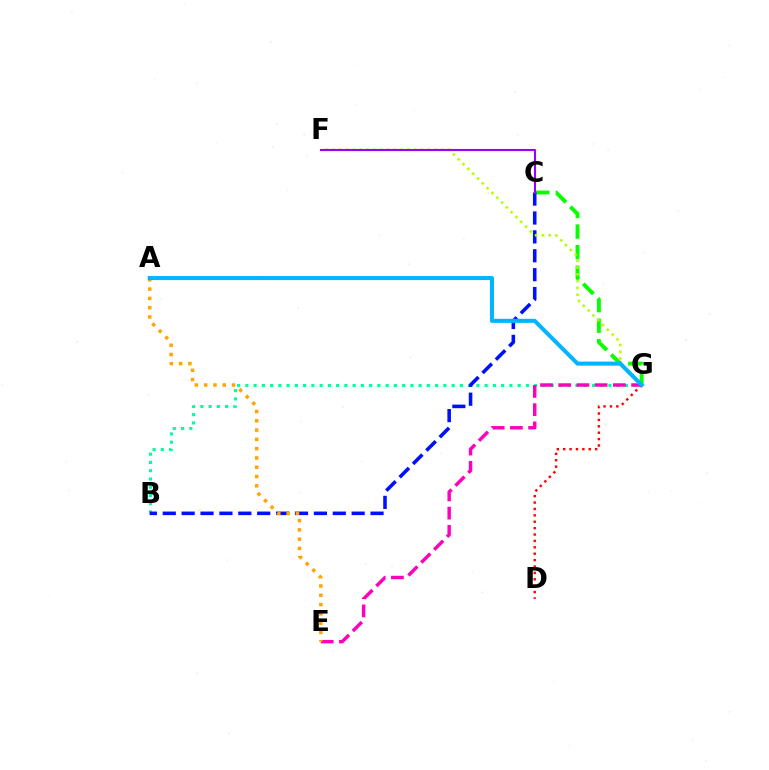{('B', 'G'): [{'color': '#00ff9d', 'line_style': 'dotted', 'thickness': 2.24}], ('D', 'G'): [{'color': '#ff0000', 'line_style': 'dotted', 'thickness': 1.74}], ('E', 'G'): [{'color': '#ff00bd', 'line_style': 'dashed', 'thickness': 2.47}], ('C', 'G'): [{'color': '#08ff00', 'line_style': 'dashed', 'thickness': 2.8}], ('B', 'C'): [{'color': '#0010ff', 'line_style': 'dashed', 'thickness': 2.57}], ('F', 'G'): [{'color': '#b3ff00', 'line_style': 'dotted', 'thickness': 1.85}], ('A', 'E'): [{'color': '#ffa500', 'line_style': 'dotted', 'thickness': 2.52}], ('A', 'G'): [{'color': '#00b5ff', 'line_style': 'solid', 'thickness': 2.91}], ('C', 'F'): [{'color': '#9b00ff', 'line_style': 'solid', 'thickness': 1.51}]}